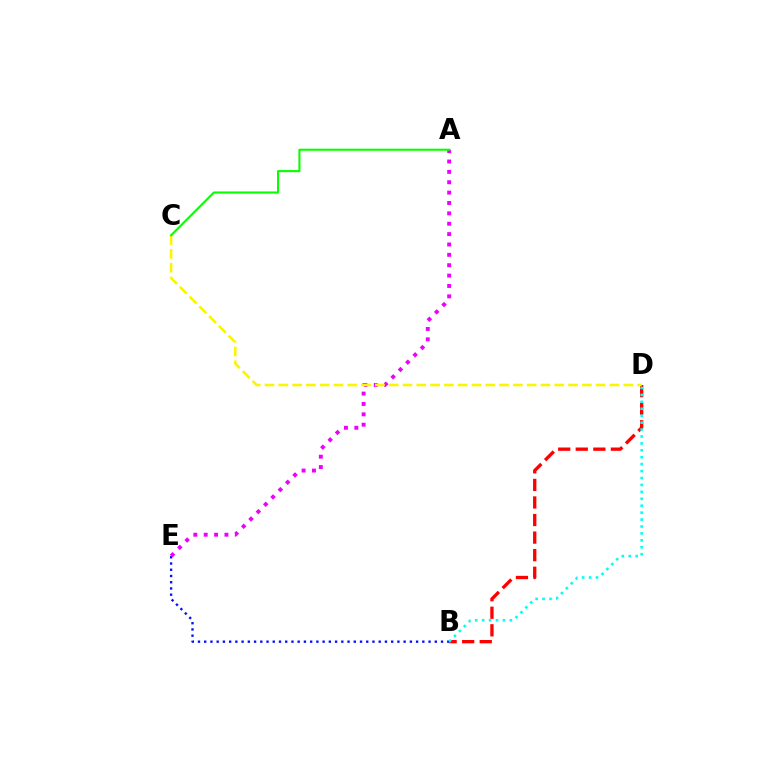{('B', 'D'): [{'color': '#ff0000', 'line_style': 'dashed', 'thickness': 2.39}, {'color': '#00fff6', 'line_style': 'dotted', 'thickness': 1.88}], ('B', 'E'): [{'color': '#0010ff', 'line_style': 'dotted', 'thickness': 1.69}], ('A', 'E'): [{'color': '#ee00ff', 'line_style': 'dotted', 'thickness': 2.82}], ('C', 'D'): [{'color': '#fcf500', 'line_style': 'dashed', 'thickness': 1.87}], ('A', 'C'): [{'color': '#08ff00', 'line_style': 'solid', 'thickness': 1.5}]}